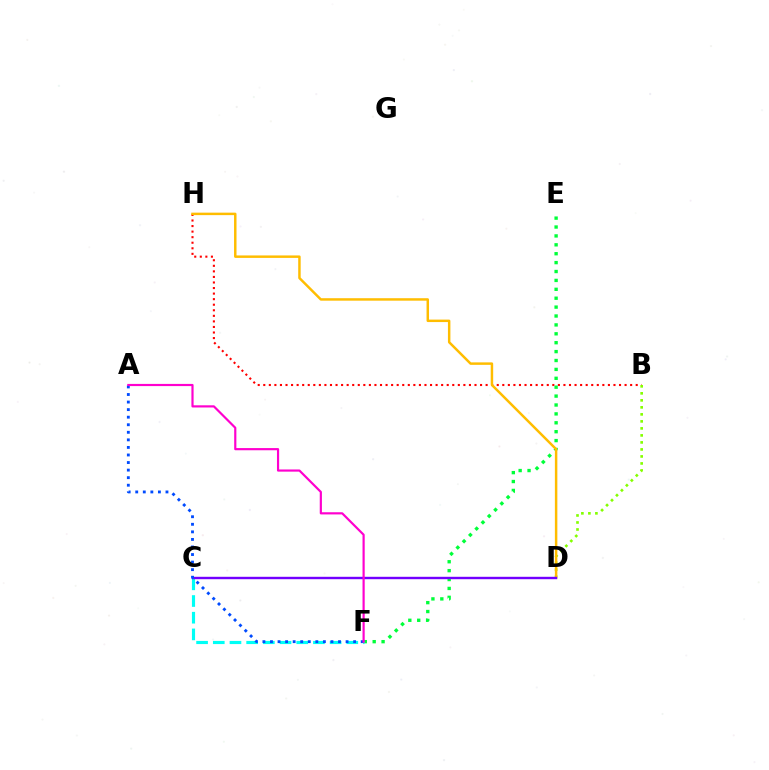{('B', 'H'): [{'color': '#ff0000', 'line_style': 'dotted', 'thickness': 1.51}], ('B', 'D'): [{'color': '#84ff00', 'line_style': 'dotted', 'thickness': 1.9}], ('E', 'F'): [{'color': '#00ff39', 'line_style': 'dotted', 'thickness': 2.42}], ('C', 'F'): [{'color': '#00fff6', 'line_style': 'dashed', 'thickness': 2.27}], ('D', 'H'): [{'color': '#ffbd00', 'line_style': 'solid', 'thickness': 1.78}], ('C', 'D'): [{'color': '#7200ff', 'line_style': 'solid', 'thickness': 1.73}], ('A', 'F'): [{'color': '#004bff', 'line_style': 'dotted', 'thickness': 2.05}, {'color': '#ff00cf', 'line_style': 'solid', 'thickness': 1.57}]}